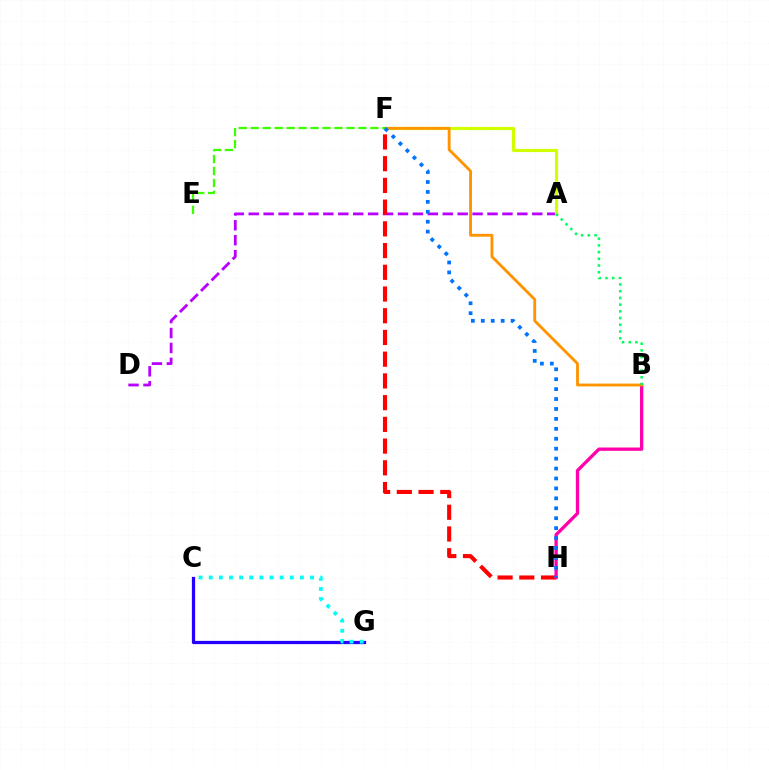{('A', 'D'): [{'color': '#b900ff', 'line_style': 'dashed', 'thickness': 2.03}], ('F', 'H'): [{'color': '#ff0000', 'line_style': 'dashed', 'thickness': 2.95}, {'color': '#0074ff', 'line_style': 'dotted', 'thickness': 2.7}], ('A', 'F'): [{'color': '#d1ff00', 'line_style': 'solid', 'thickness': 2.3}], ('C', 'G'): [{'color': '#2500ff', 'line_style': 'solid', 'thickness': 2.34}, {'color': '#00fff6', 'line_style': 'dotted', 'thickness': 2.75}], ('B', 'H'): [{'color': '#ff00ac', 'line_style': 'solid', 'thickness': 2.38}], ('B', 'F'): [{'color': '#ff9400', 'line_style': 'solid', 'thickness': 2.05}], ('E', 'F'): [{'color': '#3dff00', 'line_style': 'dashed', 'thickness': 1.63}], ('A', 'B'): [{'color': '#00ff5c', 'line_style': 'dotted', 'thickness': 1.83}]}